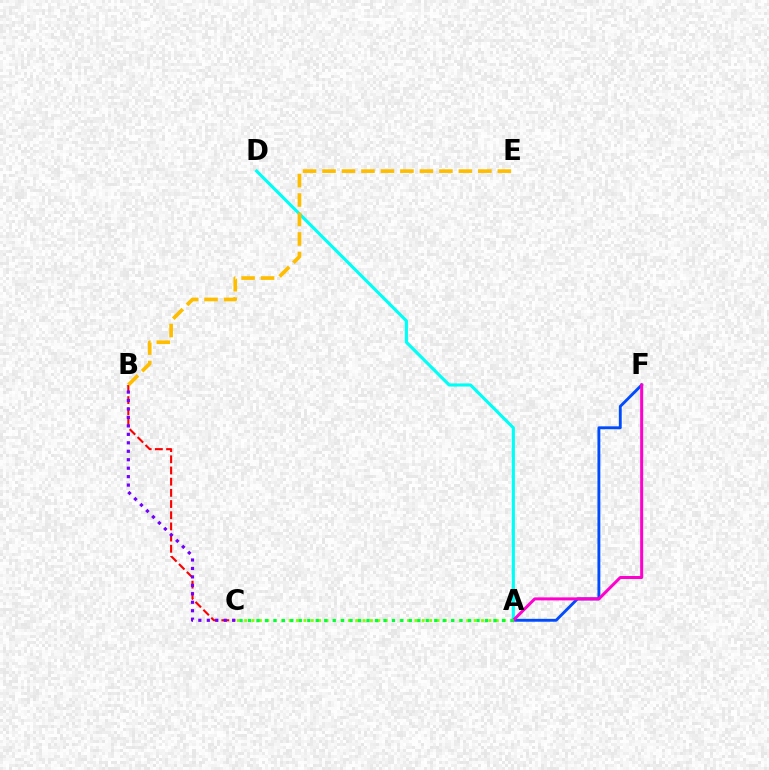{('A', 'F'): [{'color': '#004bff', 'line_style': 'solid', 'thickness': 2.07}, {'color': '#ff00cf', 'line_style': 'solid', 'thickness': 2.16}], ('A', 'D'): [{'color': '#00fff6', 'line_style': 'solid', 'thickness': 2.26}], ('B', 'C'): [{'color': '#ff0000', 'line_style': 'dashed', 'thickness': 1.52}, {'color': '#7200ff', 'line_style': 'dotted', 'thickness': 2.3}], ('B', 'E'): [{'color': '#ffbd00', 'line_style': 'dashed', 'thickness': 2.65}], ('A', 'C'): [{'color': '#84ff00', 'line_style': 'dotted', 'thickness': 2.01}, {'color': '#00ff39', 'line_style': 'dotted', 'thickness': 2.3}]}